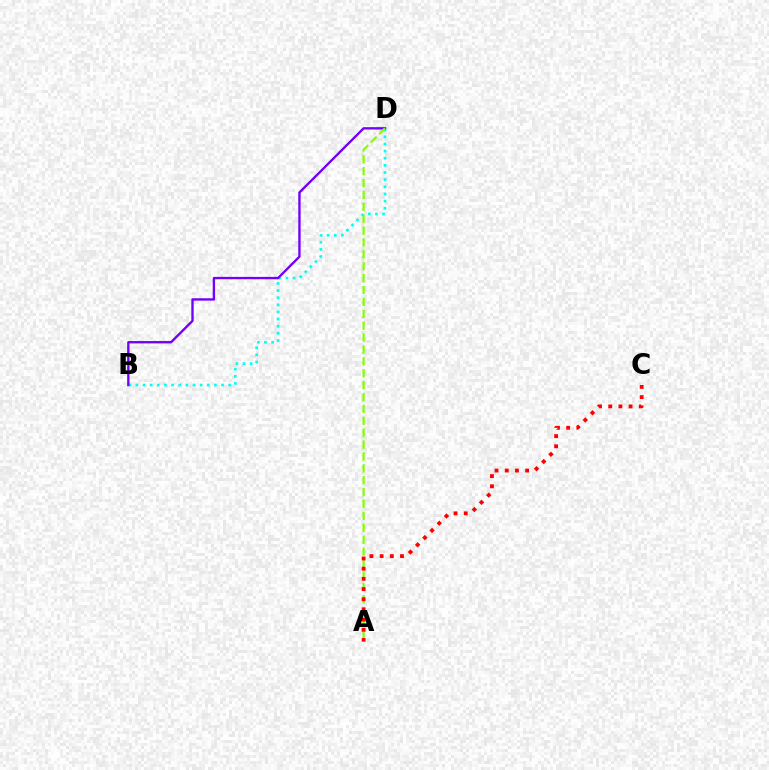{('B', 'D'): [{'color': '#00fff6', 'line_style': 'dotted', 'thickness': 1.94}, {'color': '#7200ff', 'line_style': 'solid', 'thickness': 1.7}], ('A', 'D'): [{'color': '#84ff00', 'line_style': 'dashed', 'thickness': 1.61}], ('A', 'C'): [{'color': '#ff0000', 'line_style': 'dotted', 'thickness': 2.77}]}